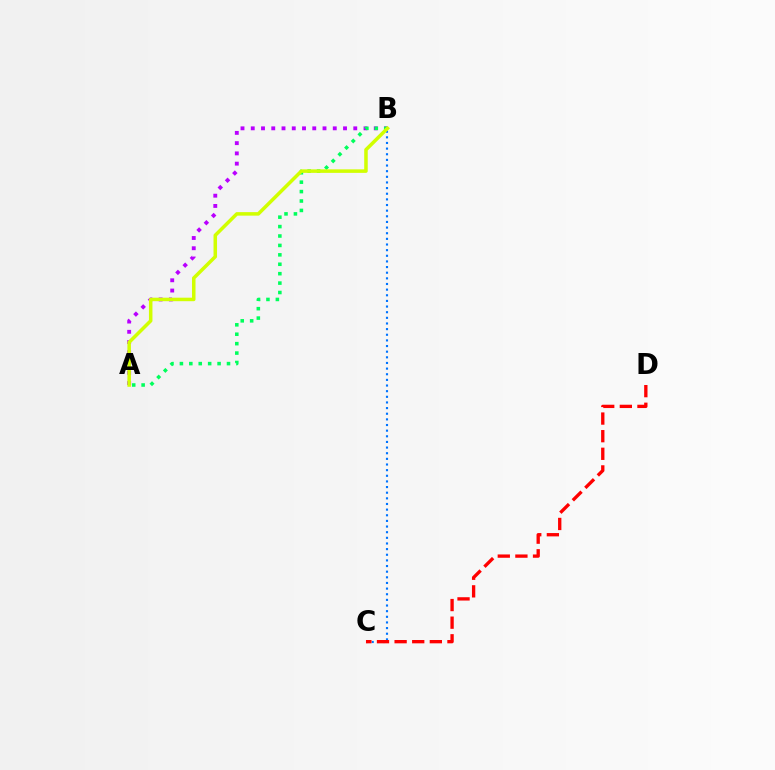{('A', 'B'): [{'color': '#b900ff', 'line_style': 'dotted', 'thickness': 2.79}, {'color': '#00ff5c', 'line_style': 'dotted', 'thickness': 2.56}, {'color': '#d1ff00', 'line_style': 'solid', 'thickness': 2.53}], ('B', 'C'): [{'color': '#0074ff', 'line_style': 'dotted', 'thickness': 1.53}], ('C', 'D'): [{'color': '#ff0000', 'line_style': 'dashed', 'thickness': 2.39}]}